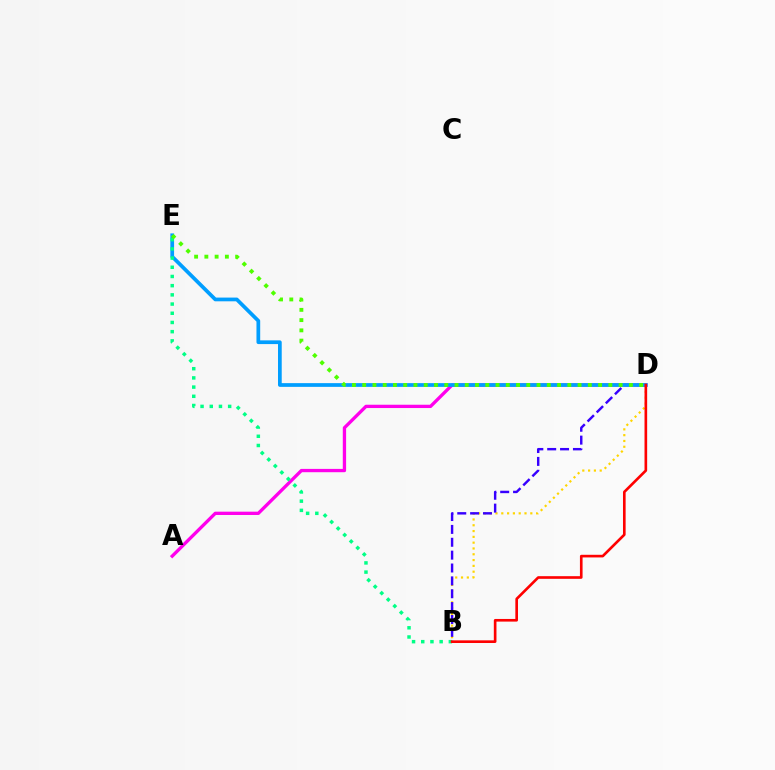{('A', 'D'): [{'color': '#ff00ed', 'line_style': 'solid', 'thickness': 2.38}], ('B', 'D'): [{'color': '#ffd500', 'line_style': 'dotted', 'thickness': 1.58}, {'color': '#3700ff', 'line_style': 'dashed', 'thickness': 1.75}, {'color': '#ff0000', 'line_style': 'solid', 'thickness': 1.9}], ('D', 'E'): [{'color': '#009eff', 'line_style': 'solid', 'thickness': 2.68}, {'color': '#4fff00', 'line_style': 'dotted', 'thickness': 2.79}], ('B', 'E'): [{'color': '#00ff86', 'line_style': 'dotted', 'thickness': 2.5}]}